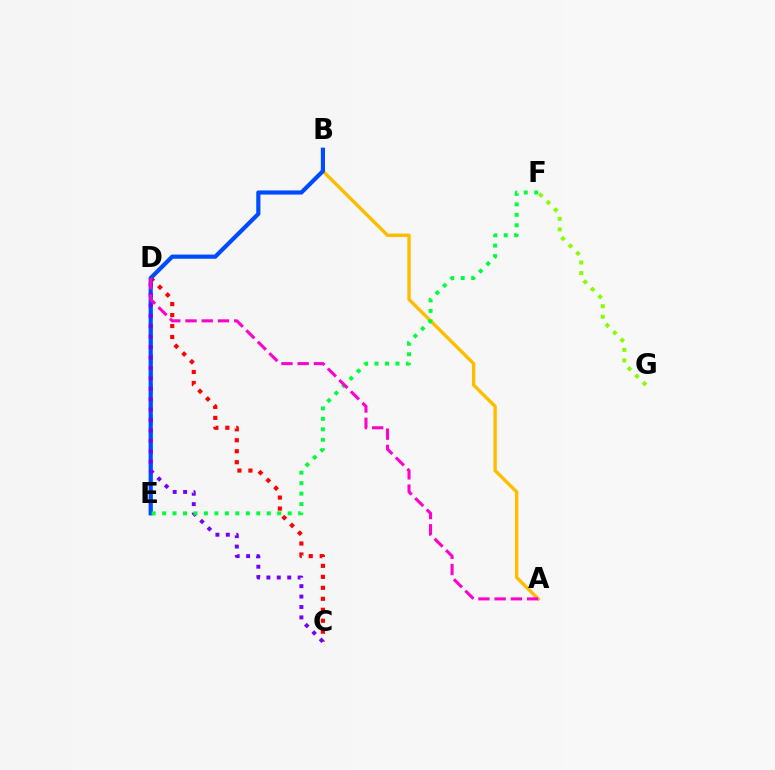{('F', 'G'): [{'color': '#84ff00', 'line_style': 'dotted', 'thickness': 2.86}], ('D', 'E'): [{'color': '#00fff6', 'line_style': 'dashed', 'thickness': 2.05}], ('A', 'B'): [{'color': '#ffbd00', 'line_style': 'solid', 'thickness': 2.44}], ('C', 'D'): [{'color': '#ff0000', 'line_style': 'dotted', 'thickness': 2.98}, {'color': '#7200ff', 'line_style': 'dotted', 'thickness': 2.83}], ('B', 'E'): [{'color': '#004bff', 'line_style': 'solid', 'thickness': 3.0}], ('E', 'F'): [{'color': '#00ff39', 'line_style': 'dotted', 'thickness': 2.84}], ('A', 'D'): [{'color': '#ff00cf', 'line_style': 'dashed', 'thickness': 2.2}]}